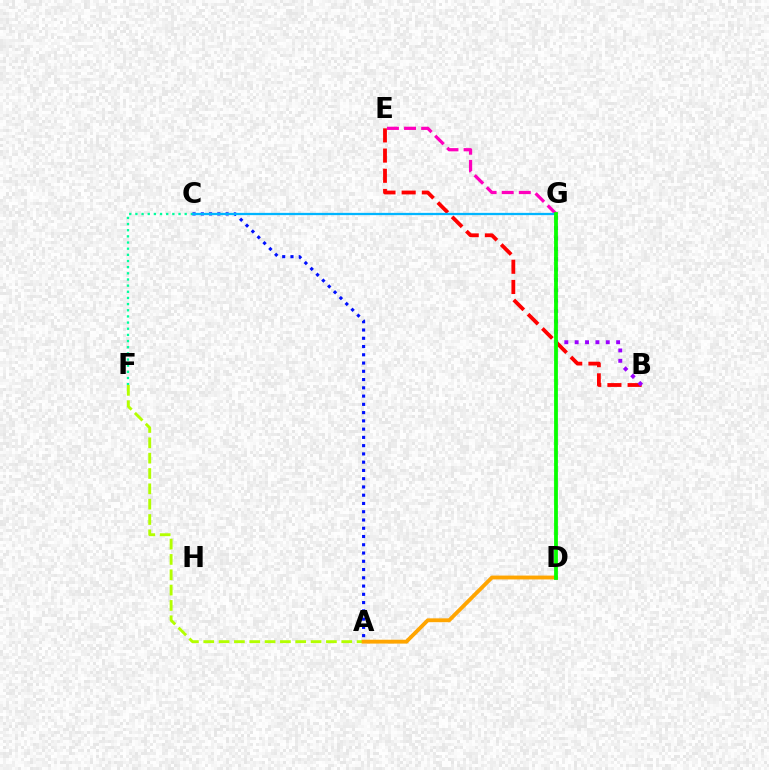{('C', 'F'): [{'color': '#00ff9d', 'line_style': 'dotted', 'thickness': 1.67}], ('B', 'E'): [{'color': '#ff0000', 'line_style': 'dashed', 'thickness': 2.74}], ('E', 'G'): [{'color': '#ff00bd', 'line_style': 'dashed', 'thickness': 2.32}], ('B', 'G'): [{'color': '#9b00ff', 'line_style': 'dotted', 'thickness': 2.82}], ('A', 'F'): [{'color': '#b3ff00', 'line_style': 'dashed', 'thickness': 2.08}], ('A', 'D'): [{'color': '#ffa500', 'line_style': 'solid', 'thickness': 2.78}], ('A', 'C'): [{'color': '#0010ff', 'line_style': 'dotted', 'thickness': 2.24}], ('C', 'G'): [{'color': '#00b5ff', 'line_style': 'solid', 'thickness': 1.64}], ('D', 'G'): [{'color': '#08ff00', 'line_style': 'solid', 'thickness': 2.73}]}